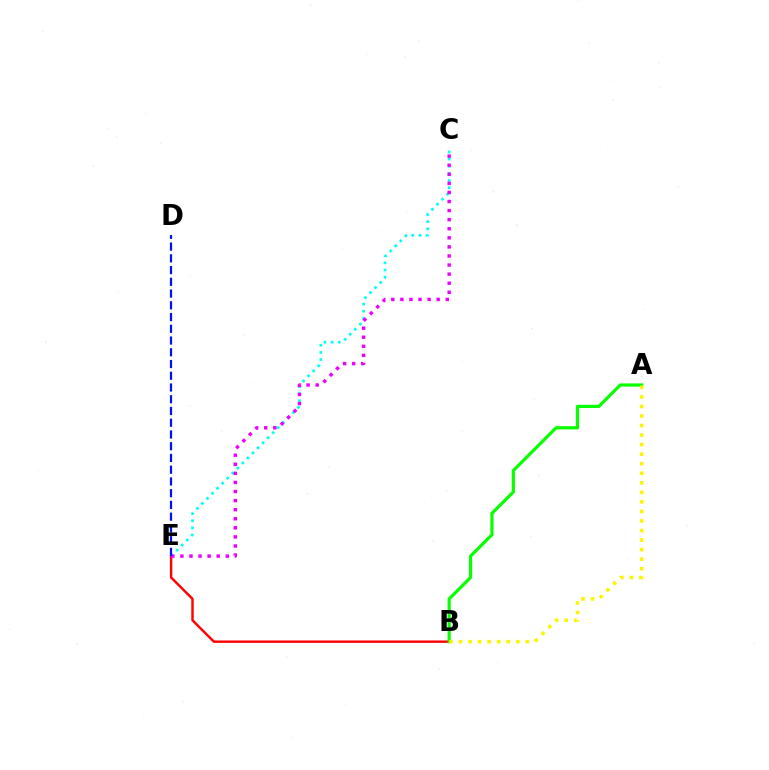{('B', 'E'): [{'color': '#ff0000', 'line_style': 'solid', 'thickness': 1.74}], ('C', 'E'): [{'color': '#00fff6', 'line_style': 'dotted', 'thickness': 1.94}, {'color': '#ee00ff', 'line_style': 'dotted', 'thickness': 2.47}], ('A', 'B'): [{'color': '#08ff00', 'line_style': 'solid', 'thickness': 2.29}, {'color': '#fcf500', 'line_style': 'dotted', 'thickness': 2.59}], ('D', 'E'): [{'color': '#0010ff', 'line_style': 'dashed', 'thickness': 1.6}]}